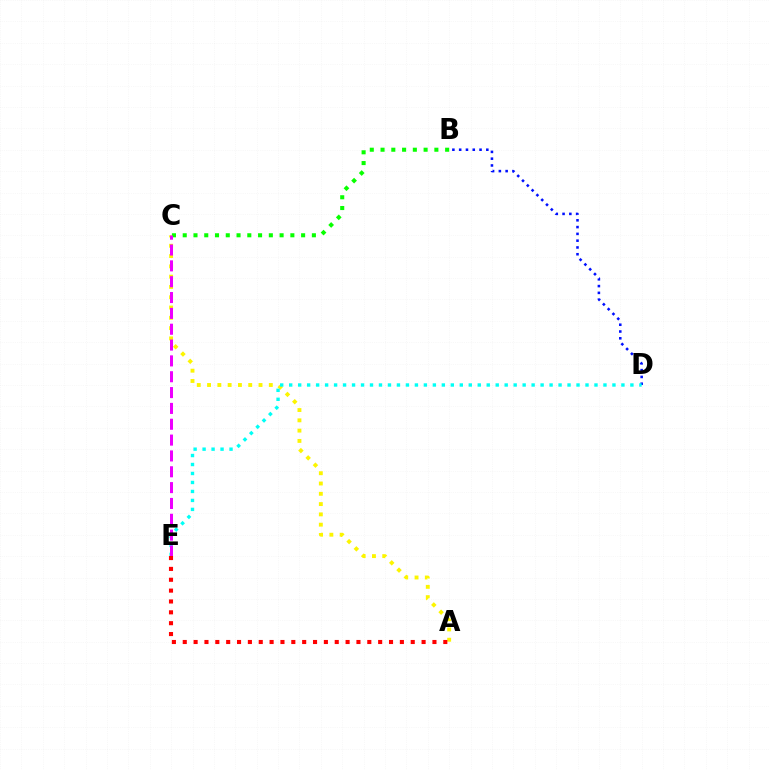{('A', 'C'): [{'color': '#fcf500', 'line_style': 'dotted', 'thickness': 2.8}], ('B', 'C'): [{'color': '#08ff00', 'line_style': 'dotted', 'thickness': 2.92}], ('B', 'D'): [{'color': '#0010ff', 'line_style': 'dotted', 'thickness': 1.84}], ('D', 'E'): [{'color': '#00fff6', 'line_style': 'dotted', 'thickness': 2.44}], ('C', 'E'): [{'color': '#ee00ff', 'line_style': 'dashed', 'thickness': 2.15}], ('A', 'E'): [{'color': '#ff0000', 'line_style': 'dotted', 'thickness': 2.95}]}